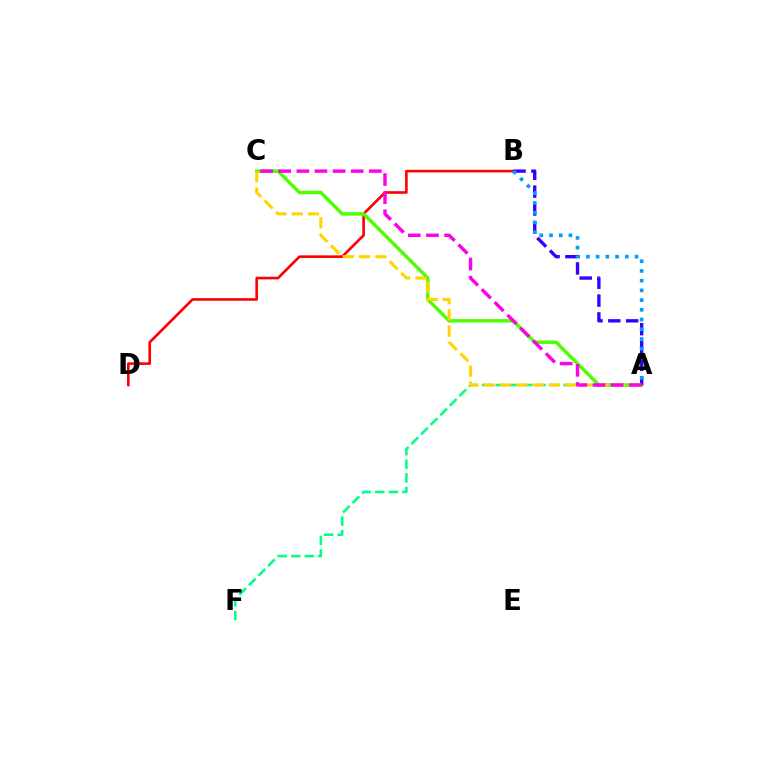{('B', 'D'): [{'color': '#ff0000', 'line_style': 'solid', 'thickness': 1.9}], ('A', 'F'): [{'color': '#00ff86', 'line_style': 'dashed', 'thickness': 1.84}], ('A', 'C'): [{'color': '#4fff00', 'line_style': 'solid', 'thickness': 2.5}, {'color': '#ffd500', 'line_style': 'dashed', 'thickness': 2.21}, {'color': '#ff00ed', 'line_style': 'dashed', 'thickness': 2.46}], ('A', 'B'): [{'color': '#3700ff', 'line_style': 'dashed', 'thickness': 2.42}, {'color': '#009eff', 'line_style': 'dotted', 'thickness': 2.64}]}